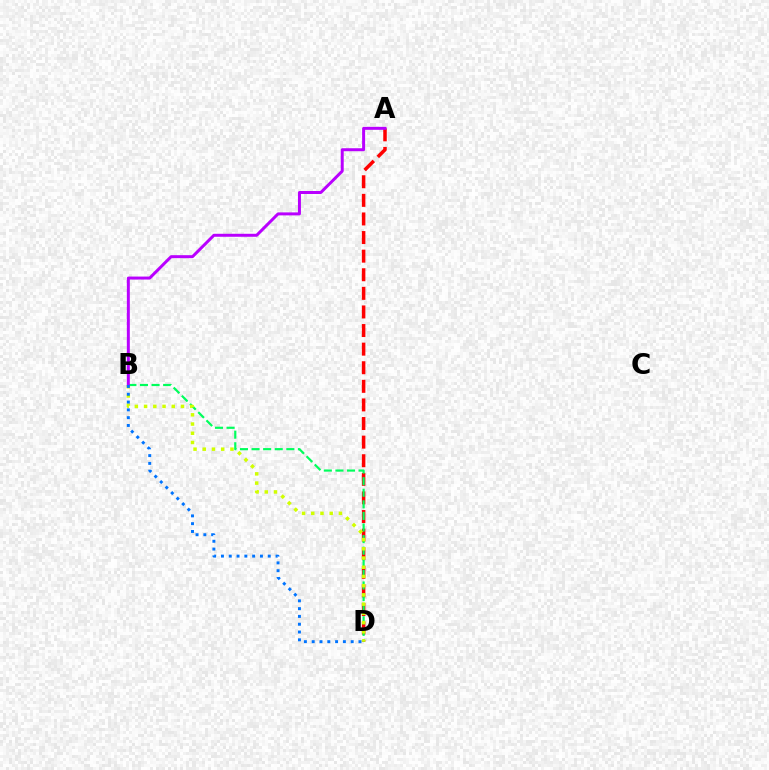{('A', 'D'): [{'color': '#ff0000', 'line_style': 'dashed', 'thickness': 2.53}], ('B', 'D'): [{'color': '#00ff5c', 'line_style': 'dashed', 'thickness': 1.57}, {'color': '#d1ff00', 'line_style': 'dotted', 'thickness': 2.51}, {'color': '#0074ff', 'line_style': 'dotted', 'thickness': 2.12}], ('A', 'B'): [{'color': '#b900ff', 'line_style': 'solid', 'thickness': 2.15}]}